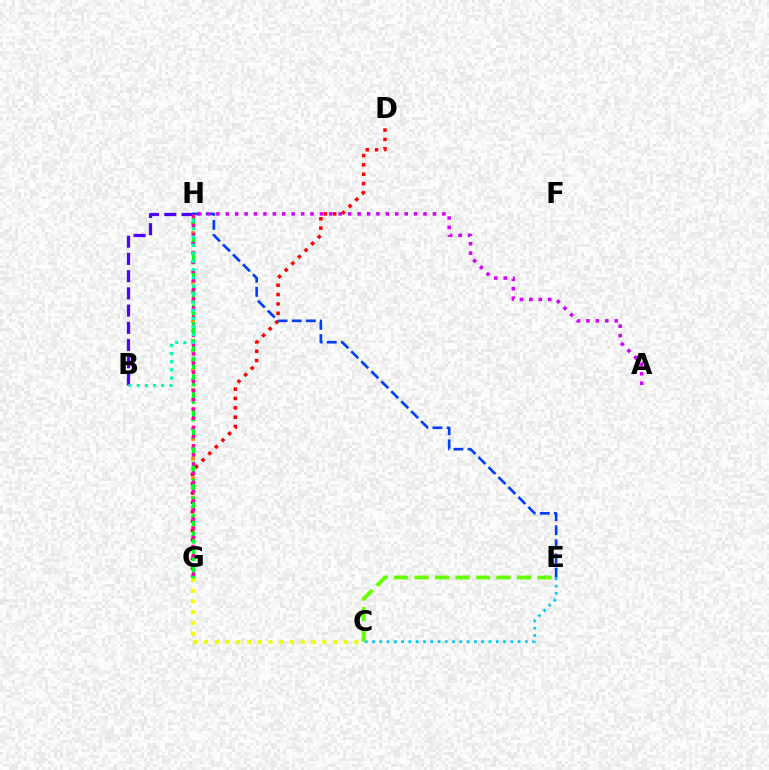{('D', 'G'): [{'color': '#ff0000', 'line_style': 'dotted', 'thickness': 2.54}], ('G', 'H'): [{'color': '#ff8800', 'line_style': 'dotted', 'thickness': 2.66}, {'color': '#00ff27', 'line_style': 'dashed', 'thickness': 2.37}, {'color': '#ff00a0', 'line_style': 'dotted', 'thickness': 2.49}], ('C', 'E'): [{'color': '#00c7ff', 'line_style': 'dotted', 'thickness': 1.98}, {'color': '#66ff00', 'line_style': 'dashed', 'thickness': 2.78}], ('C', 'G'): [{'color': '#eeff00', 'line_style': 'dotted', 'thickness': 2.92}], ('B', 'H'): [{'color': '#4f00ff', 'line_style': 'dashed', 'thickness': 2.34}, {'color': '#00ffaf', 'line_style': 'dotted', 'thickness': 2.22}], ('E', 'H'): [{'color': '#003fff', 'line_style': 'dashed', 'thickness': 1.92}], ('A', 'H'): [{'color': '#d600ff', 'line_style': 'dotted', 'thickness': 2.56}]}